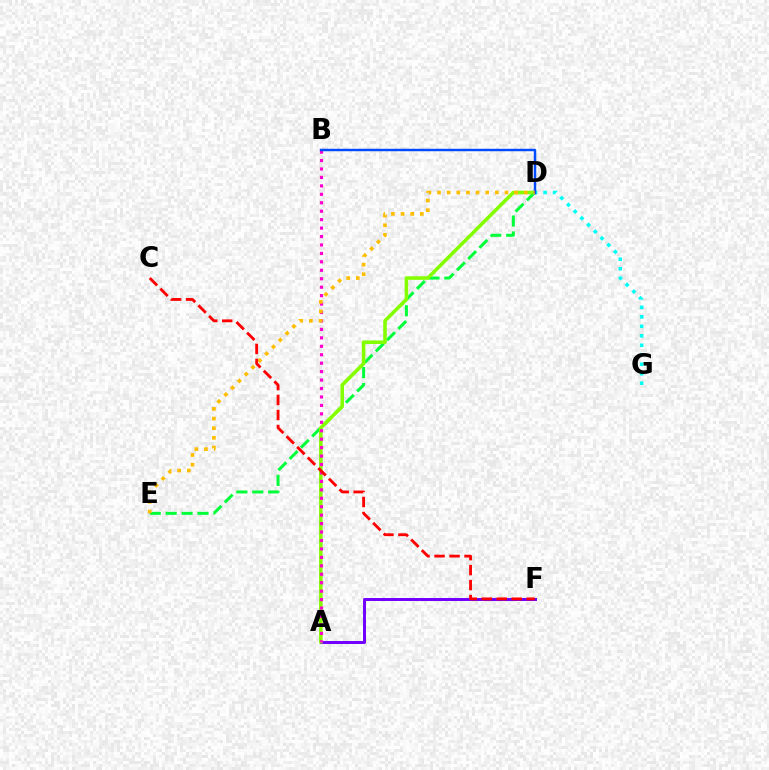{('A', 'F'): [{'color': '#7200ff', 'line_style': 'solid', 'thickness': 2.14}], ('D', 'E'): [{'color': '#00ff39', 'line_style': 'dashed', 'thickness': 2.16}, {'color': '#ffbd00', 'line_style': 'dotted', 'thickness': 2.62}], ('A', 'D'): [{'color': '#84ff00', 'line_style': 'solid', 'thickness': 2.57}], ('A', 'B'): [{'color': '#ff00cf', 'line_style': 'dotted', 'thickness': 2.29}], ('D', 'G'): [{'color': '#00fff6', 'line_style': 'dotted', 'thickness': 2.58}], ('B', 'D'): [{'color': '#004bff', 'line_style': 'solid', 'thickness': 1.77}], ('C', 'F'): [{'color': '#ff0000', 'line_style': 'dashed', 'thickness': 2.04}]}